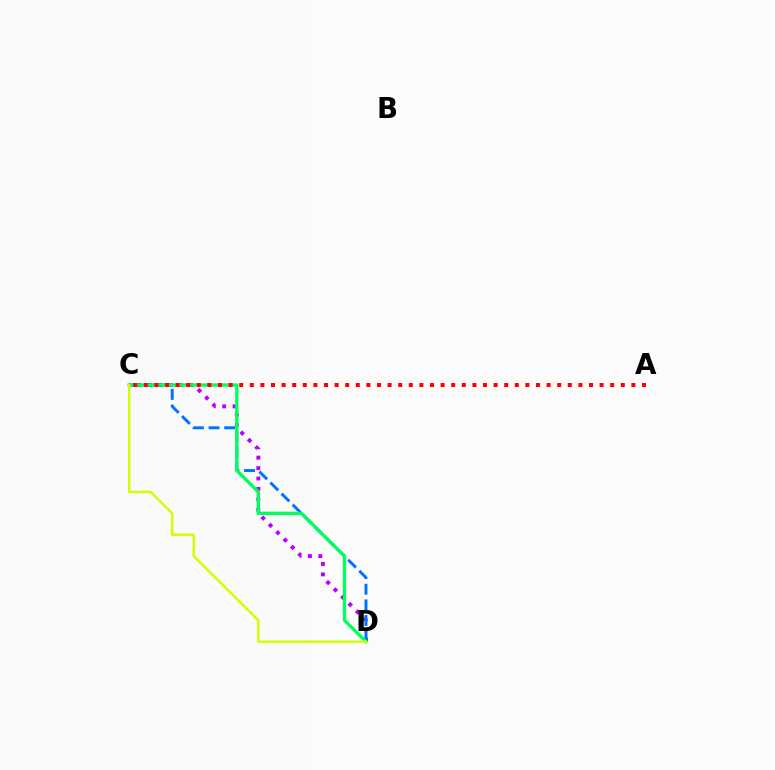{('C', 'D'): [{'color': '#b900ff', 'line_style': 'dotted', 'thickness': 2.83}, {'color': '#0074ff', 'line_style': 'dashed', 'thickness': 2.13}, {'color': '#00ff5c', 'line_style': 'solid', 'thickness': 2.4}, {'color': '#d1ff00', 'line_style': 'solid', 'thickness': 1.77}], ('A', 'C'): [{'color': '#ff0000', 'line_style': 'dotted', 'thickness': 2.88}]}